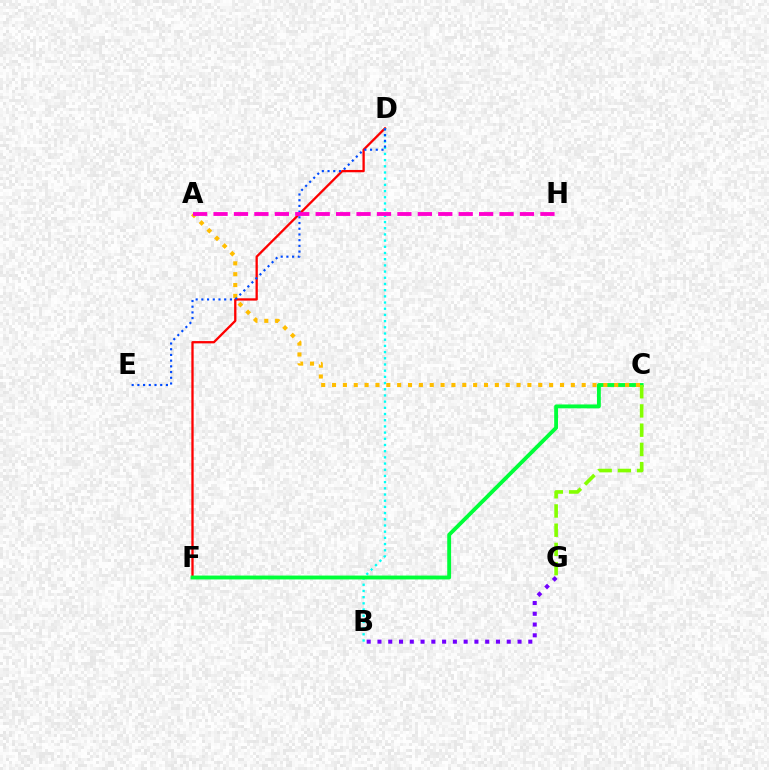{('D', 'F'): [{'color': '#ff0000', 'line_style': 'solid', 'thickness': 1.66}], ('B', 'D'): [{'color': '#00fff6', 'line_style': 'dotted', 'thickness': 1.68}], ('C', 'F'): [{'color': '#00ff39', 'line_style': 'solid', 'thickness': 2.78}], ('C', 'G'): [{'color': '#84ff00', 'line_style': 'dashed', 'thickness': 2.61}], ('A', 'C'): [{'color': '#ffbd00', 'line_style': 'dotted', 'thickness': 2.95}], ('B', 'G'): [{'color': '#7200ff', 'line_style': 'dotted', 'thickness': 2.93}], ('D', 'E'): [{'color': '#004bff', 'line_style': 'dotted', 'thickness': 1.55}], ('A', 'H'): [{'color': '#ff00cf', 'line_style': 'dashed', 'thickness': 2.78}]}